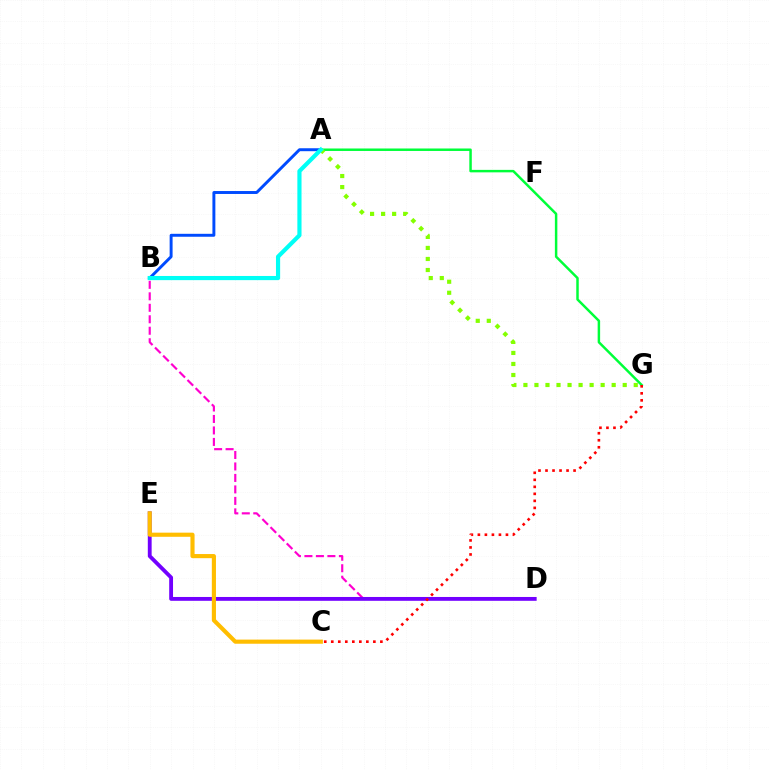{('A', 'B'): [{'color': '#004bff', 'line_style': 'solid', 'thickness': 2.12}, {'color': '#00fff6', 'line_style': 'solid', 'thickness': 3.0}], ('B', 'D'): [{'color': '#ff00cf', 'line_style': 'dashed', 'thickness': 1.56}], ('A', 'G'): [{'color': '#00ff39', 'line_style': 'solid', 'thickness': 1.78}, {'color': '#84ff00', 'line_style': 'dotted', 'thickness': 3.0}], ('D', 'E'): [{'color': '#7200ff', 'line_style': 'solid', 'thickness': 2.76}], ('C', 'E'): [{'color': '#ffbd00', 'line_style': 'solid', 'thickness': 2.98}], ('C', 'G'): [{'color': '#ff0000', 'line_style': 'dotted', 'thickness': 1.91}]}